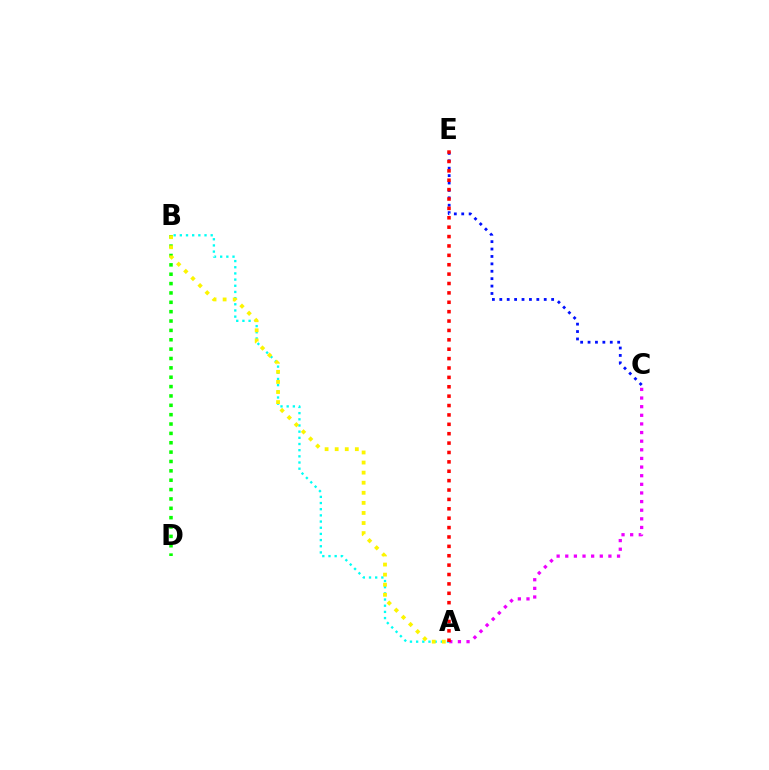{('C', 'E'): [{'color': '#0010ff', 'line_style': 'dotted', 'thickness': 2.01}], ('A', 'C'): [{'color': '#ee00ff', 'line_style': 'dotted', 'thickness': 2.34}], ('A', 'B'): [{'color': '#00fff6', 'line_style': 'dotted', 'thickness': 1.68}, {'color': '#fcf500', 'line_style': 'dotted', 'thickness': 2.74}], ('B', 'D'): [{'color': '#08ff00', 'line_style': 'dotted', 'thickness': 2.54}], ('A', 'E'): [{'color': '#ff0000', 'line_style': 'dotted', 'thickness': 2.55}]}